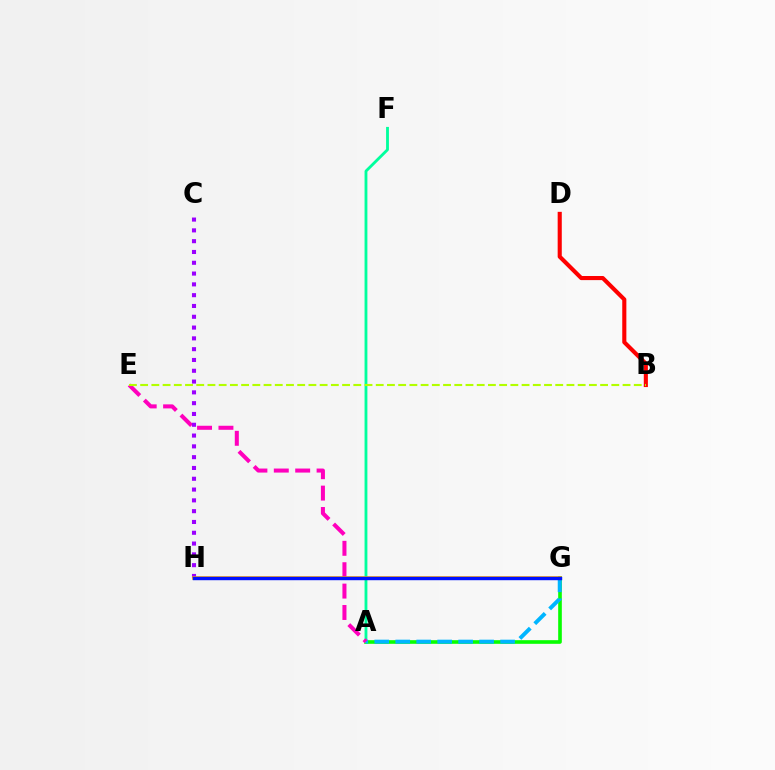{('A', 'G'): [{'color': '#08ff00', 'line_style': 'solid', 'thickness': 2.61}, {'color': '#00b5ff', 'line_style': 'dashed', 'thickness': 2.85}], ('A', 'F'): [{'color': '#00ff9d', 'line_style': 'solid', 'thickness': 2.04}], ('A', 'E'): [{'color': '#ff00bd', 'line_style': 'dashed', 'thickness': 2.91}], ('C', 'H'): [{'color': '#9b00ff', 'line_style': 'dotted', 'thickness': 2.93}], ('B', 'D'): [{'color': '#ff0000', 'line_style': 'solid', 'thickness': 2.96}], ('G', 'H'): [{'color': '#ffa500', 'line_style': 'solid', 'thickness': 2.59}, {'color': '#0010ff', 'line_style': 'solid', 'thickness': 2.46}], ('B', 'E'): [{'color': '#b3ff00', 'line_style': 'dashed', 'thickness': 1.52}]}